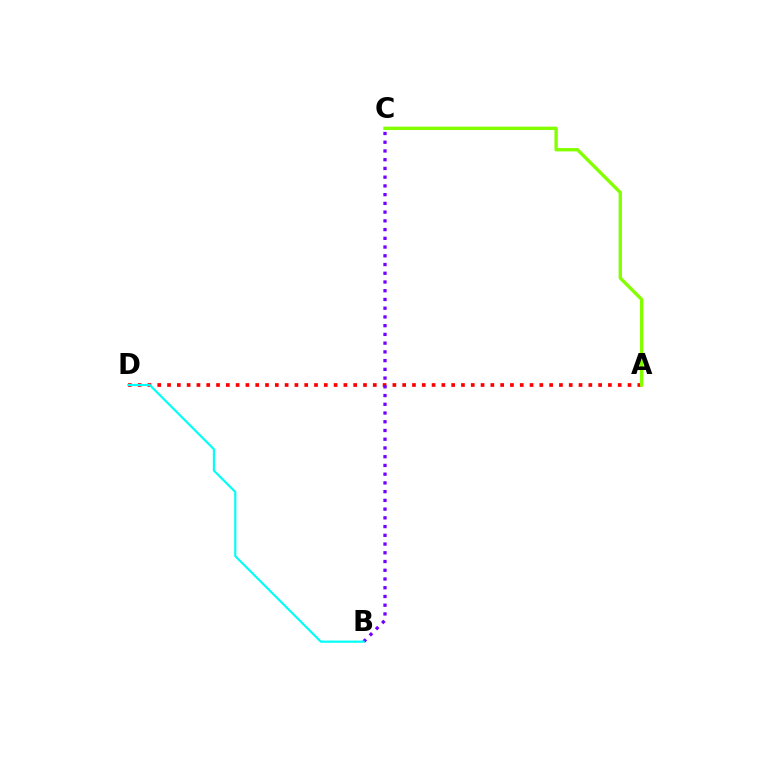{('A', 'D'): [{'color': '#ff0000', 'line_style': 'dotted', 'thickness': 2.66}], ('A', 'C'): [{'color': '#84ff00', 'line_style': 'solid', 'thickness': 2.42}], ('B', 'C'): [{'color': '#7200ff', 'line_style': 'dotted', 'thickness': 2.37}], ('B', 'D'): [{'color': '#00fff6', 'line_style': 'solid', 'thickness': 1.56}]}